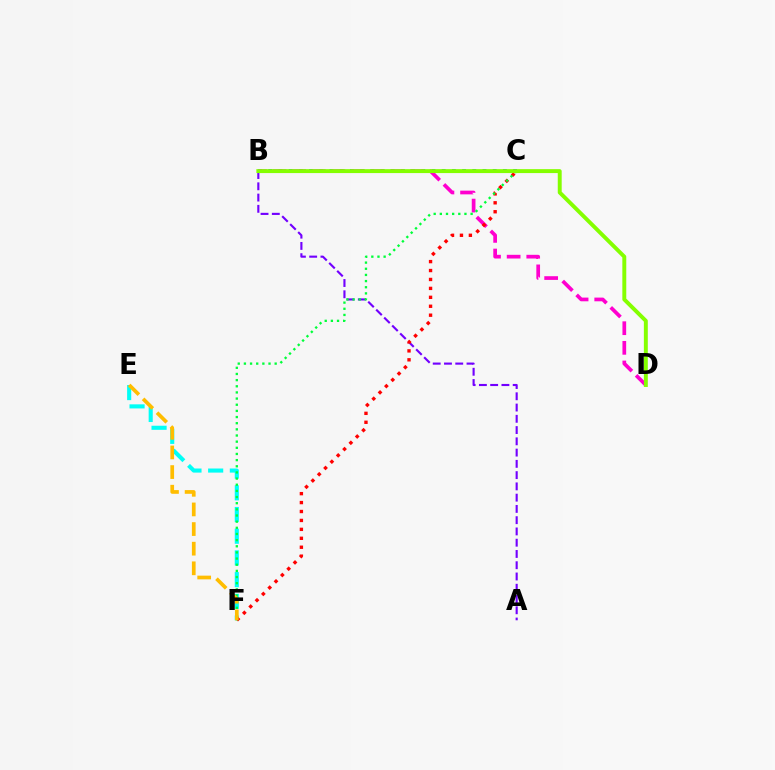{('E', 'F'): [{'color': '#00fff6', 'line_style': 'dashed', 'thickness': 2.95}, {'color': '#ffbd00', 'line_style': 'dashed', 'thickness': 2.67}], ('B', 'C'): [{'color': '#004bff', 'line_style': 'dotted', 'thickness': 2.77}], ('B', 'D'): [{'color': '#ff00cf', 'line_style': 'dashed', 'thickness': 2.67}, {'color': '#84ff00', 'line_style': 'solid', 'thickness': 2.83}], ('A', 'B'): [{'color': '#7200ff', 'line_style': 'dashed', 'thickness': 1.53}], ('C', 'F'): [{'color': '#ff0000', 'line_style': 'dotted', 'thickness': 2.43}, {'color': '#00ff39', 'line_style': 'dotted', 'thickness': 1.67}]}